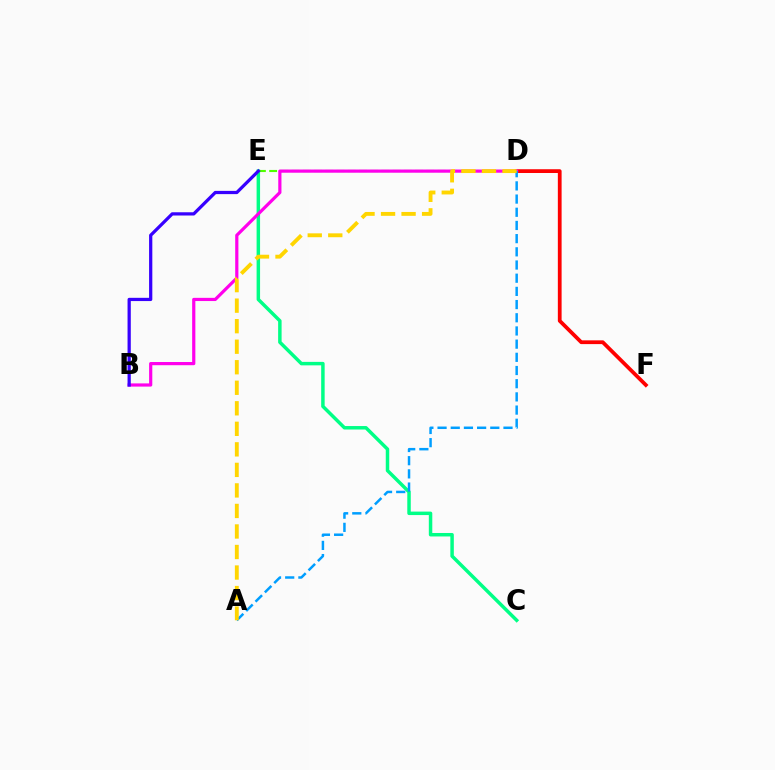{('C', 'E'): [{'color': '#00ff86', 'line_style': 'solid', 'thickness': 2.5}], ('D', 'E'): [{'color': '#4fff00', 'line_style': 'dashed', 'thickness': 1.53}], ('D', 'F'): [{'color': '#ff0000', 'line_style': 'solid', 'thickness': 2.71}], ('B', 'D'): [{'color': '#ff00ed', 'line_style': 'solid', 'thickness': 2.3}], ('A', 'D'): [{'color': '#009eff', 'line_style': 'dashed', 'thickness': 1.79}, {'color': '#ffd500', 'line_style': 'dashed', 'thickness': 2.79}], ('B', 'E'): [{'color': '#3700ff', 'line_style': 'solid', 'thickness': 2.33}]}